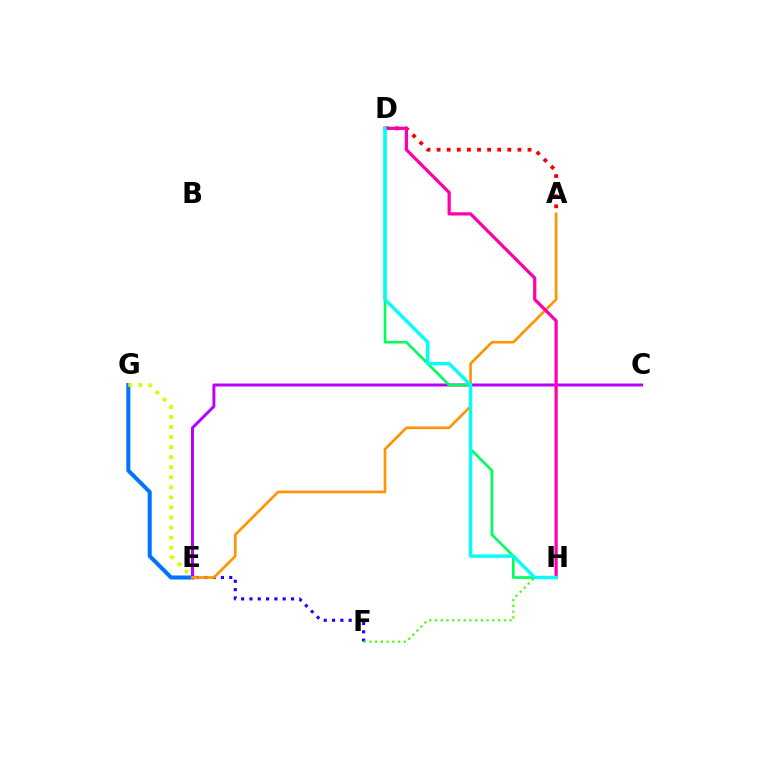{('E', 'G'): [{'color': '#0074ff', 'line_style': 'solid', 'thickness': 2.91}, {'color': '#d1ff00', 'line_style': 'dotted', 'thickness': 2.73}], ('E', 'F'): [{'color': '#2500ff', 'line_style': 'dotted', 'thickness': 2.26}], ('F', 'H'): [{'color': '#3dff00', 'line_style': 'dotted', 'thickness': 1.56}], ('C', 'E'): [{'color': '#b900ff', 'line_style': 'solid', 'thickness': 2.14}], ('D', 'H'): [{'color': '#00ff5c', 'line_style': 'solid', 'thickness': 1.92}, {'color': '#ff00ac', 'line_style': 'solid', 'thickness': 2.34}, {'color': '#00fff6', 'line_style': 'solid', 'thickness': 2.45}], ('A', 'E'): [{'color': '#ff9400', 'line_style': 'solid', 'thickness': 1.91}], ('A', 'D'): [{'color': '#ff0000', 'line_style': 'dotted', 'thickness': 2.74}]}